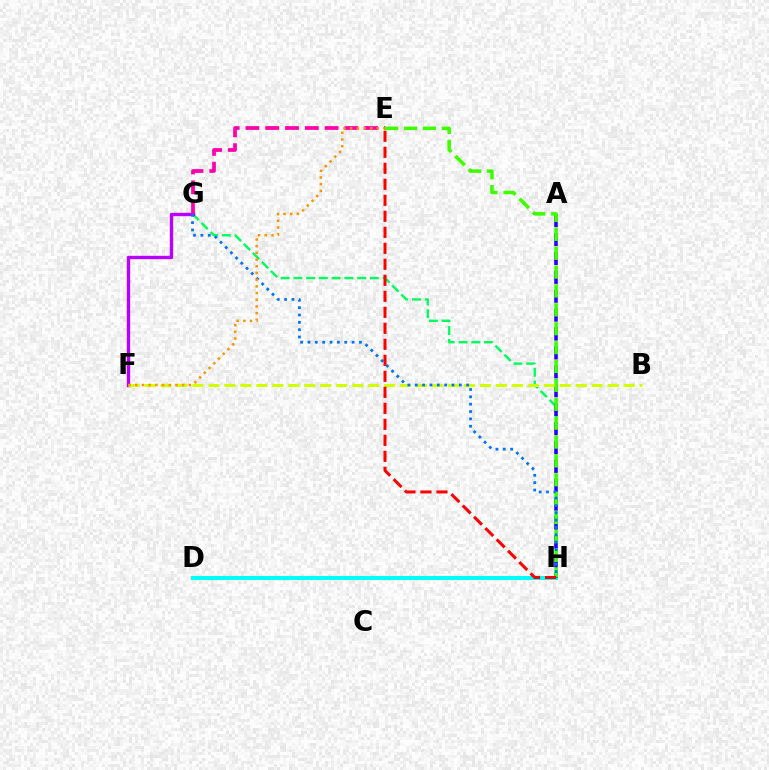{('G', 'H'): [{'color': '#00ff5c', 'line_style': 'dashed', 'thickness': 1.73}, {'color': '#0074ff', 'line_style': 'dotted', 'thickness': 2.0}], ('D', 'H'): [{'color': '#00fff6', 'line_style': 'solid', 'thickness': 2.88}], ('A', 'H'): [{'color': '#2500ff', 'line_style': 'dashed', 'thickness': 2.57}], ('E', 'H'): [{'color': '#3dff00', 'line_style': 'dashed', 'thickness': 2.57}, {'color': '#ff0000', 'line_style': 'dashed', 'thickness': 2.17}], ('F', 'G'): [{'color': '#b900ff', 'line_style': 'solid', 'thickness': 2.43}], ('E', 'G'): [{'color': '#ff00ac', 'line_style': 'dashed', 'thickness': 2.69}], ('B', 'F'): [{'color': '#d1ff00', 'line_style': 'dashed', 'thickness': 2.17}], ('E', 'F'): [{'color': '#ff9400', 'line_style': 'dotted', 'thickness': 1.82}]}